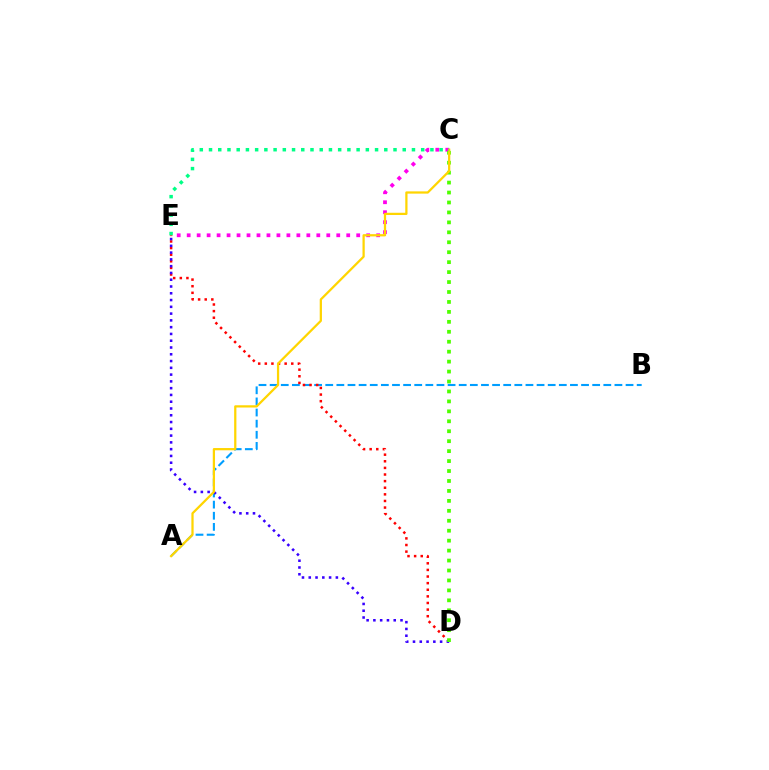{('A', 'B'): [{'color': '#009eff', 'line_style': 'dashed', 'thickness': 1.51}], ('D', 'E'): [{'color': '#ff0000', 'line_style': 'dotted', 'thickness': 1.8}, {'color': '#3700ff', 'line_style': 'dotted', 'thickness': 1.84}], ('C', 'E'): [{'color': '#ff00ed', 'line_style': 'dotted', 'thickness': 2.71}, {'color': '#00ff86', 'line_style': 'dotted', 'thickness': 2.51}], ('C', 'D'): [{'color': '#4fff00', 'line_style': 'dotted', 'thickness': 2.7}], ('A', 'C'): [{'color': '#ffd500', 'line_style': 'solid', 'thickness': 1.62}]}